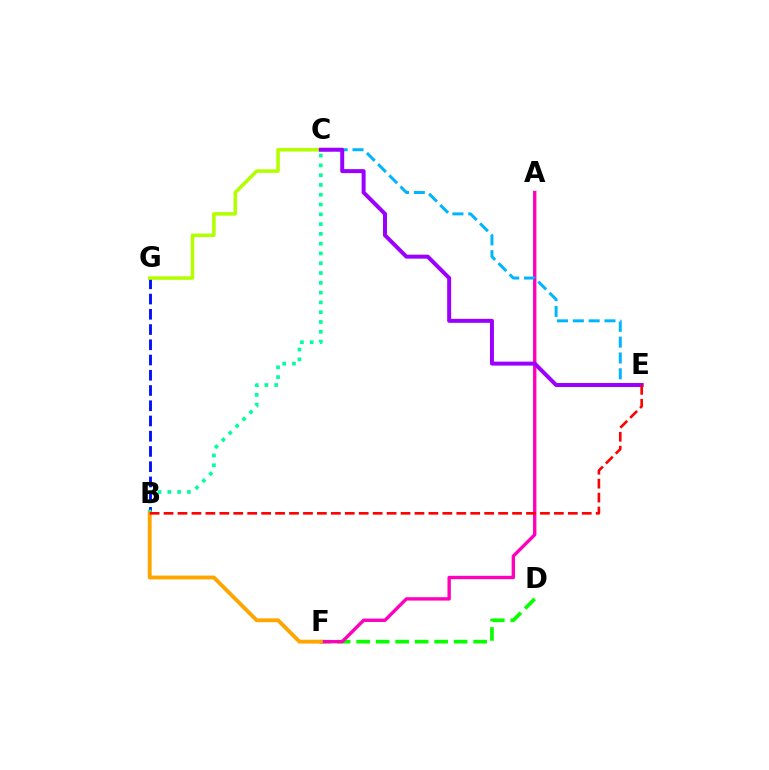{('B', 'G'): [{'color': '#0010ff', 'line_style': 'dashed', 'thickness': 2.07}], ('D', 'F'): [{'color': '#08ff00', 'line_style': 'dashed', 'thickness': 2.65}], ('C', 'G'): [{'color': '#b3ff00', 'line_style': 'solid', 'thickness': 2.55}], ('A', 'F'): [{'color': '#ff00bd', 'line_style': 'solid', 'thickness': 2.43}], ('B', 'C'): [{'color': '#00ff9d', 'line_style': 'dotted', 'thickness': 2.66}], ('B', 'F'): [{'color': '#ffa500', 'line_style': 'solid', 'thickness': 2.78}], ('C', 'E'): [{'color': '#00b5ff', 'line_style': 'dashed', 'thickness': 2.15}, {'color': '#9b00ff', 'line_style': 'solid', 'thickness': 2.87}], ('B', 'E'): [{'color': '#ff0000', 'line_style': 'dashed', 'thickness': 1.89}]}